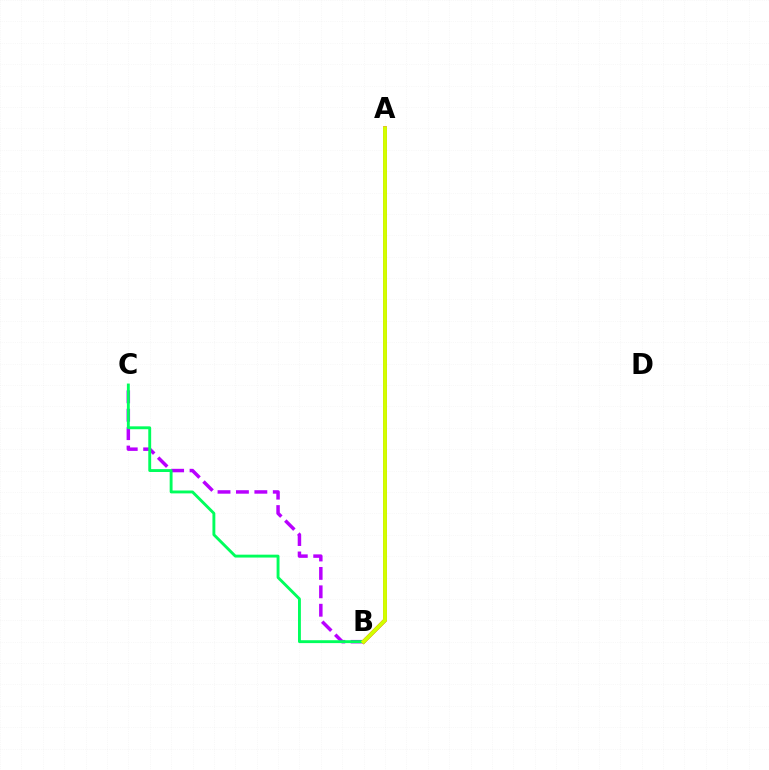{('B', 'C'): [{'color': '#b900ff', 'line_style': 'dashed', 'thickness': 2.5}, {'color': '#00ff5c', 'line_style': 'solid', 'thickness': 2.08}], ('A', 'B'): [{'color': '#ff0000', 'line_style': 'solid', 'thickness': 2.78}, {'color': '#0074ff', 'line_style': 'dotted', 'thickness': 1.95}, {'color': '#d1ff00', 'line_style': 'solid', 'thickness': 2.81}]}